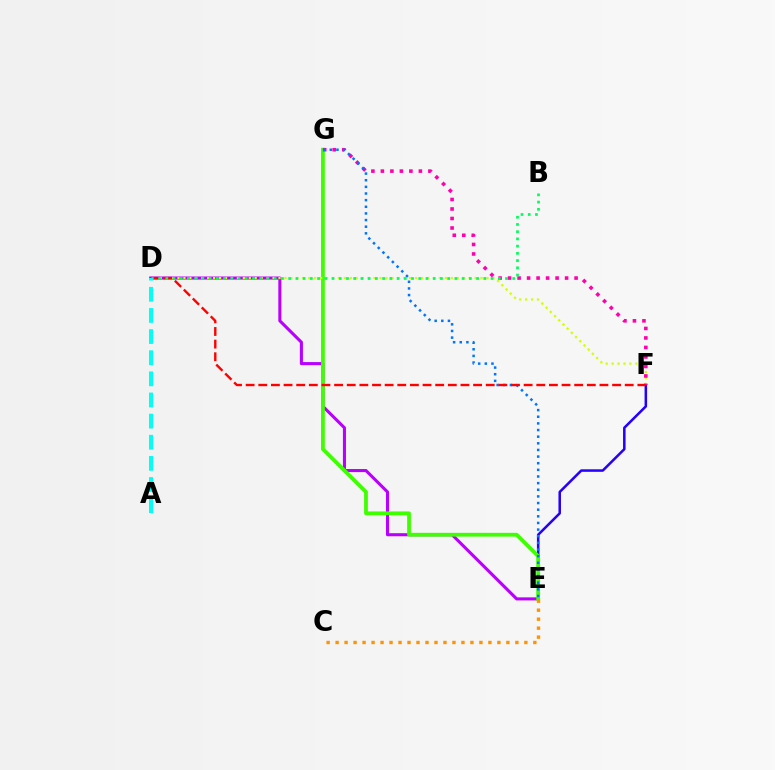{('E', 'F'): [{'color': '#2500ff', 'line_style': 'solid', 'thickness': 1.82}], ('D', 'E'): [{'color': '#b900ff', 'line_style': 'solid', 'thickness': 2.21}], ('E', 'G'): [{'color': '#3dff00', 'line_style': 'solid', 'thickness': 2.71}, {'color': '#0074ff', 'line_style': 'dotted', 'thickness': 1.8}], ('C', 'E'): [{'color': '#ff9400', 'line_style': 'dotted', 'thickness': 2.44}], ('D', 'F'): [{'color': '#d1ff00', 'line_style': 'dotted', 'thickness': 1.61}, {'color': '#ff0000', 'line_style': 'dashed', 'thickness': 1.72}], ('F', 'G'): [{'color': '#ff00ac', 'line_style': 'dotted', 'thickness': 2.58}], ('B', 'D'): [{'color': '#00ff5c', 'line_style': 'dotted', 'thickness': 1.96}], ('A', 'D'): [{'color': '#00fff6', 'line_style': 'dashed', 'thickness': 2.87}]}